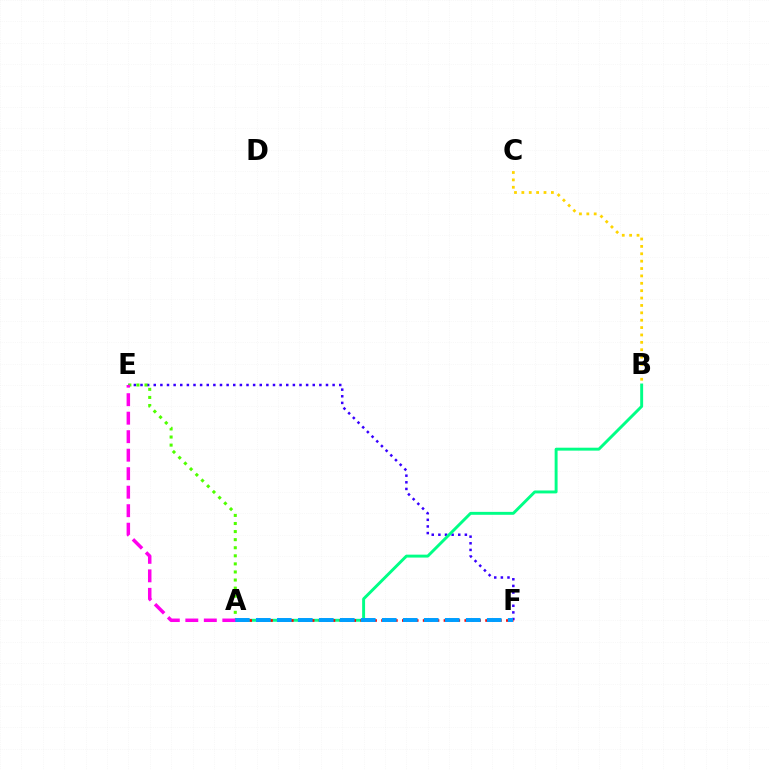{('E', 'F'): [{'color': '#3700ff', 'line_style': 'dotted', 'thickness': 1.8}], ('A', 'B'): [{'color': '#00ff86', 'line_style': 'solid', 'thickness': 2.11}], ('A', 'F'): [{'color': '#ff0000', 'line_style': 'dotted', 'thickness': 1.88}, {'color': '#009eff', 'line_style': 'dashed', 'thickness': 2.85}], ('A', 'E'): [{'color': '#4fff00', 'line_style': 'dotted', 'thickness': 2.19}, {'color': '#ff00ed', 'line_style': 'dashed', 'thickness': 2.51}], ('B', 'C'): [{'color': '#ffd500', 'line_style': 'dotted', 'thickness': 2.01}]}